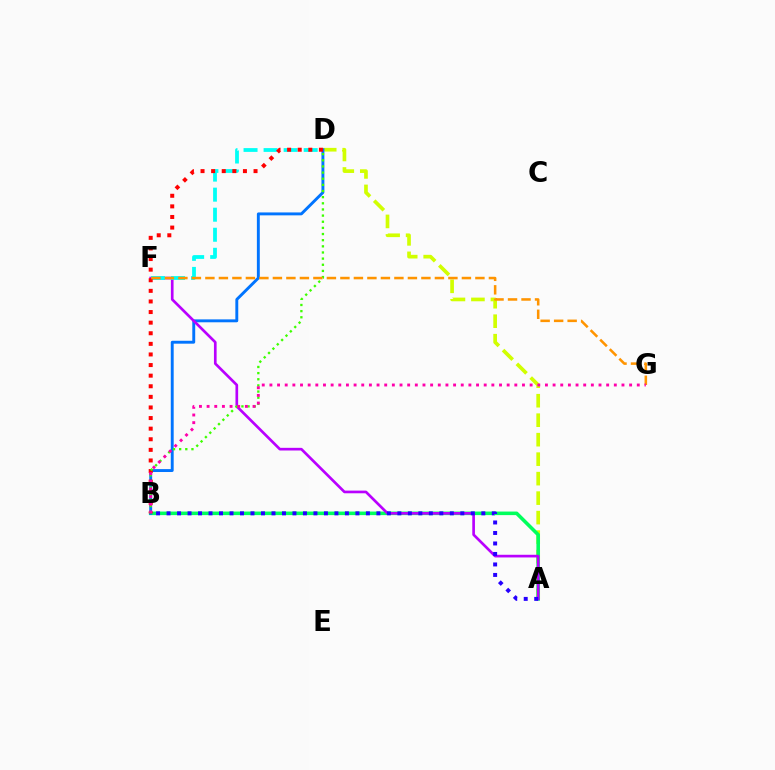{('A', 'D'): [{'color': '#d1ff00', 'line_style': 'dashed', 'thickness': 2.65}], ('A', 'B'): [{'color': '#00ff5c', 'line_style': 'solid', 'thickness': 2.56}, {'color': '#2500ff', 'line_style': 'dotted', 'thickness': 2.85}], ('B', 'D'): [{'color': '#0074ff', 'line_style': 'solid', 'thickness': 2.09}, {'color': '#ff0000', 'line_style': 'dotted', 'thickness': 2.88}, {'color': '#3dff00', 'line_style': 'dotted', 'thickness': 1.67}], ('A', 'F'): [{'color': '#b900ff', 'line_style': 'solid', 'thickness': 1.92}], ('D', 'F'): [{'color': '#00fff6', 'line_style': 'dashed', 'thickness': 2.72}], ('F', 'G'): [{'color': '#ff9400', 'line_style': 'dashed', 'thickness': 1.83}], ('B', 'G'): [{'color': '#ff00ac', 'line_style': 'dotted', 'thickness': 2.08}]}